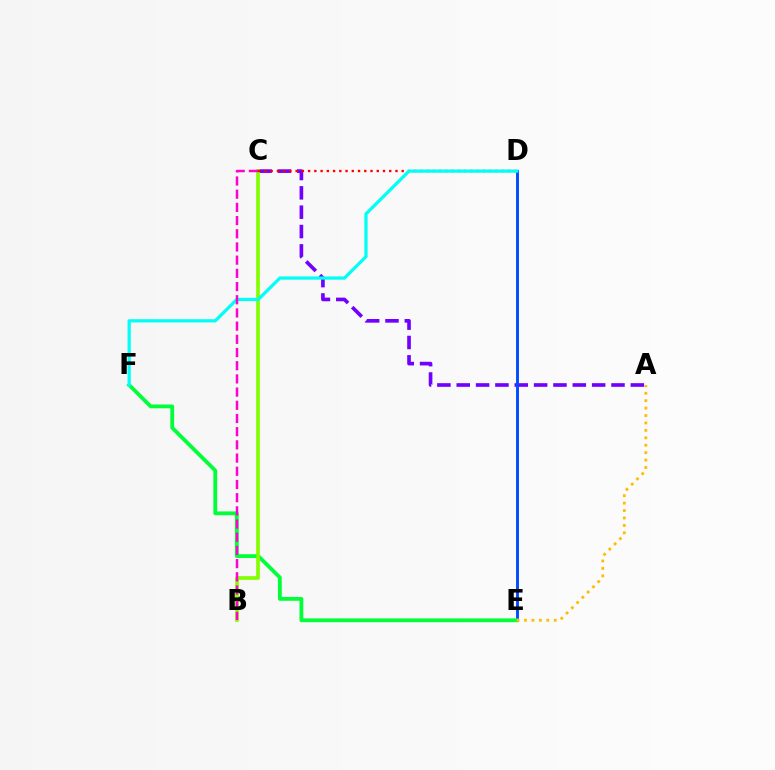{('A', 'C'): [{'color': '#7200ff', 'line_style': 'dashed', 'thickness': 2.63}], ('D', 'E'): [{'color': '#004bff', 'line_style': 'solid', 'thickness': 2.1}], ('E', 'F'): [{'color': '#00ff39', 'line_style': 'solid', 'thickness': 2.74}], ('B', 'C'): [{'color': '#84ff00', 'line_style': 'solid', 'thickness': 2.67}, {'color': '#ff00cf', 'line_style': 'dashed', 'thickness': 1.79}], ('C', 'D'): [{'color': '#ff0000', 'line_style': 'dotted', 'thickness': 1.7}], ('D', 'F'): [{'color': '#00fff6', 'line_style': 'solid', 'thickness': 2.33}], ('A', 'E'): [{'color': '#ffbd00', 'line_style': 'dotted', 'thickness': 2.02}]}